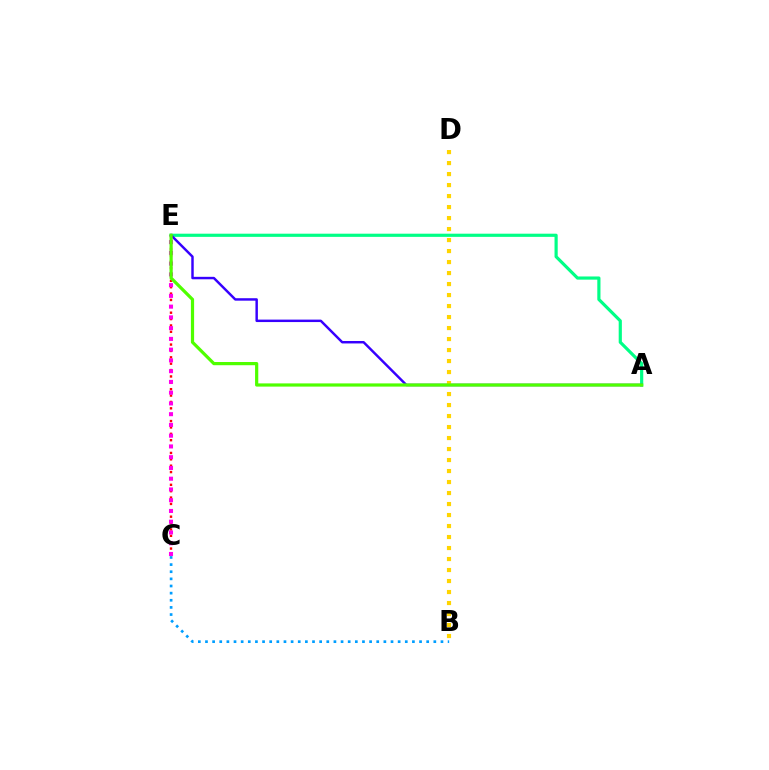{('A', 'E'): [{'color': '#00ff86', 'line_style': 'solid', 'thickness': 2.29}, {'color': '#3700ff', 'line_style': 'solid', 'thickness': 1.77}, {'color': '#4fff00', 'line_style': 'solid', 'thickness': 2.31}], ('C', 'E'): [{'color': '#ff0000', 'line_style': 'dotted', 'thickness': 1.73}, {'color': '#ff00ed', 'line_style': 'dotted', 'thickness': 2.92}], ('B', 'C'): [{'color': '#009eff', 'line_style': 'dotted', 'thickness': 1.94}], ('B', 'D'): [{'color': '#ffd500', 'line_style': 'dotted', 'thickness': 2.99}]}